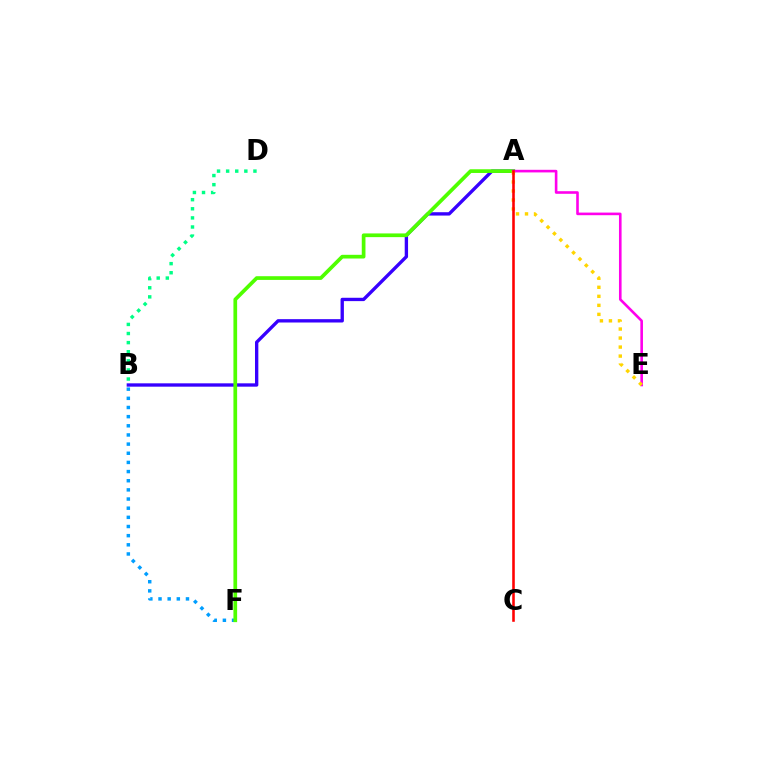{('A', 'B'): [{'color': '#3700ff', 'line_style': 'solid', 'thickness': 2.41}], ('B', 'D'): [{'color': '#00ff86', 'line_style': 'dotted', 'thickness': 2.47}], ('B', 'F'): [{'color': '#009eff', 'line_style': 'dotted', 'thickness': 2.49}], ('A', 'F'): [{'color': '#4fff00', 'line_style': 'solid', 'thickness': 2.67}], ('A', 'E'): [{'color': '#ff00ed', 'line_style': 'solid', 'thickness': 1.88}, {'color': '#ffd500', 'line_style': 'dotted', 'thickness': 2.45}], ('A', 'C'): [{'color': '#ff0000', 'line_style': 'solid', 'thickness': 1.86}]}